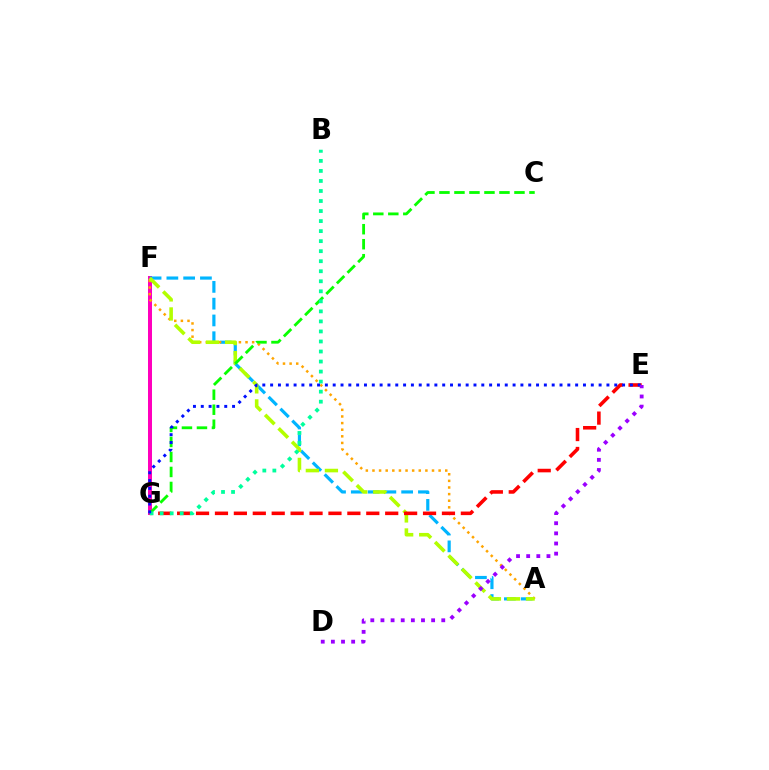{('F', 'G'): [{'color': '#ff00bd', 'line_style': 'solid', 'thickness': 2.88}], ('A', 'F'): [{'color': '#00b5ff', 'line_style': 'dashed', 'thickness': 2.28}, {'color': '#ffa500', 'line_style': 'dotted', 'thickness': 1.8}, {'color': '#b3ff00', 'line_style': 'dashed', 'thickness': 2.59}], ('E', 'G'): [{'color': '#ff0000', 'line_style': 'dashed', 'thickness': 2.57}, {'color': '#0010ff', 'line_style': 'dotted', 'thickness': 2.13}], ('C', 'G'): [{'color': '#08ff00', 'line_style': 'dashed', 'thickness': 2.04}], ('B', 'G'): [{'color': '#00ff9d', 'line_style': 'dotted', 'thickness': 2.73}], ('D', 'E'): [{'color': '#9b00ff', 'line_style': 'dotted', 'thickness': 2.75}]}